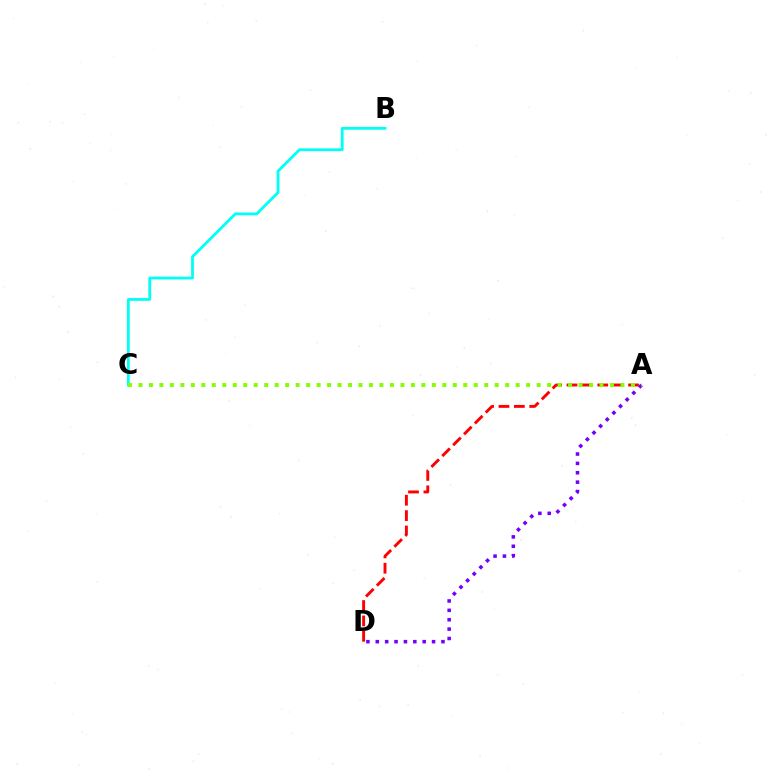{('A', 'D'): [{'color': '#ff0000', 'line_style': 'dashed', 'thickness': 2.09}, {'color': '#7200ff', 'line_style': 'dotted', 'thickness': 2.55}], ('B', 'C'): [{'color': '#00fff6', 'line_style': 'solid', 'thickness': 2.01}], ('A', 'C'): [{'color': '#84ff00', 'line_style': 'dotted', 'thickness': 2.85}]}